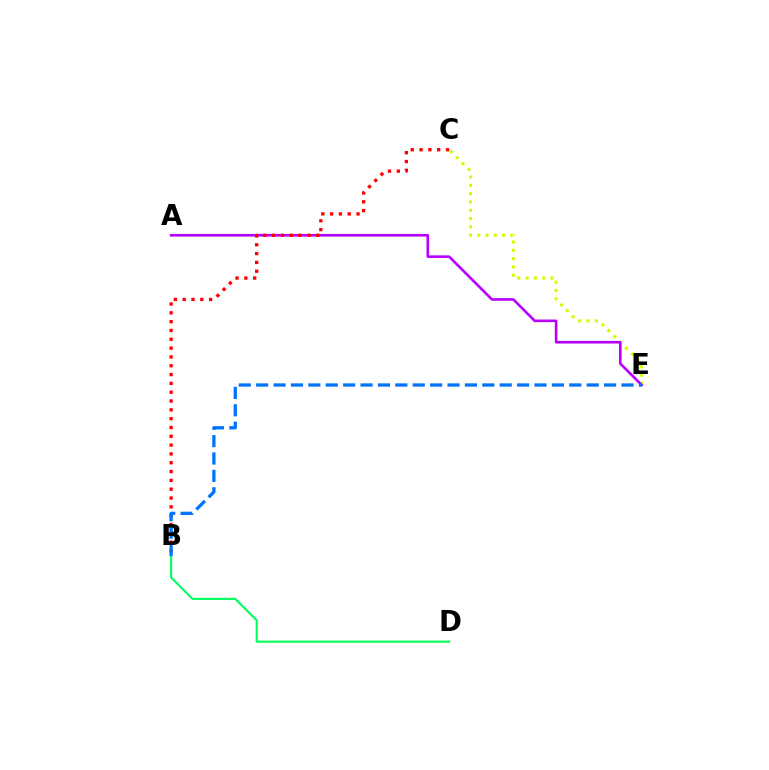{('C', 'E'): [{'color': '#d1ff00', 'line_style': 'dotted', 'thickness': 2.25}], ('A', 'E'): [{'color': '#b900ff', 'line_style': 'solid', 'thickness': 1.88}], ('B', 'D'): [{'color': '#00ff5c', 'line_style': 'solid', 'thickness': 1.51}], ('B', 'C'): [{'color': '#ff0000', 'line_style': 'dotted', 'thickness': 2.4}], ('B', 'E'): [{'color': '#0074ff', 'line_style': 'dashed', 'thickness': 2.36}]}